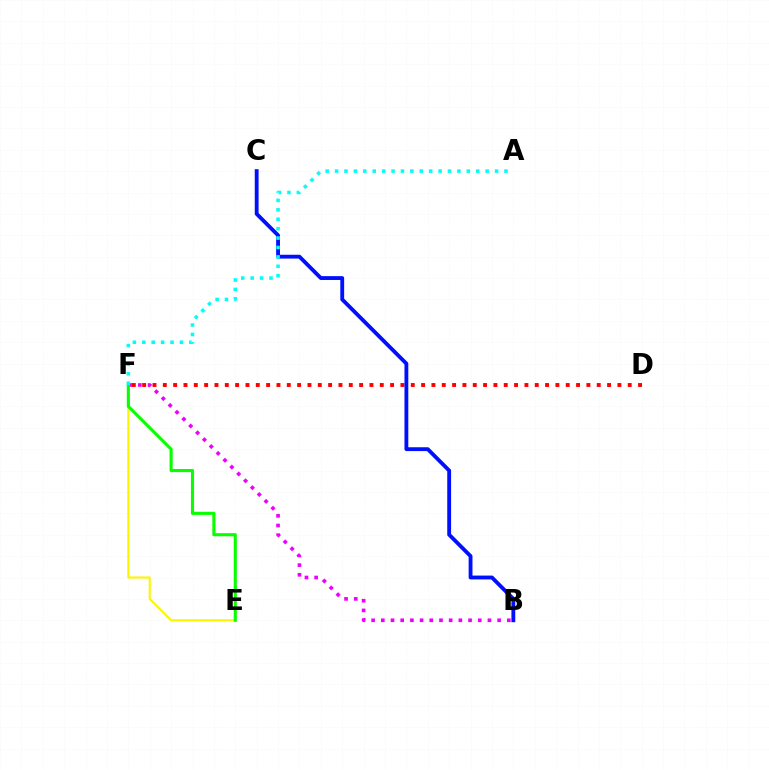{('B', 'F'): [{'color': '#ee00ff', 'line_style': 'dotted', 'thickness': 2.63}], ('E', 'F'): [{'color': '#fcf500', 'line_style': 'solid', 'thickness': 1.52}, {'color': '#08ff00', 'line_style': 'solid', 'thickness': 2.24}], ('D', 'F'): [{'color': '#ff0000', 'line_style': 'dotted', 'thickness': 2.81}], ('B', 'C'): [{'color': '#0010ff', 'line_style': 'solid', 'thickness': 2.77}], ('A', 'F'): [{'color': '#00fff6', 'line_style': 'dotted', 'thickness': 2.56}]}